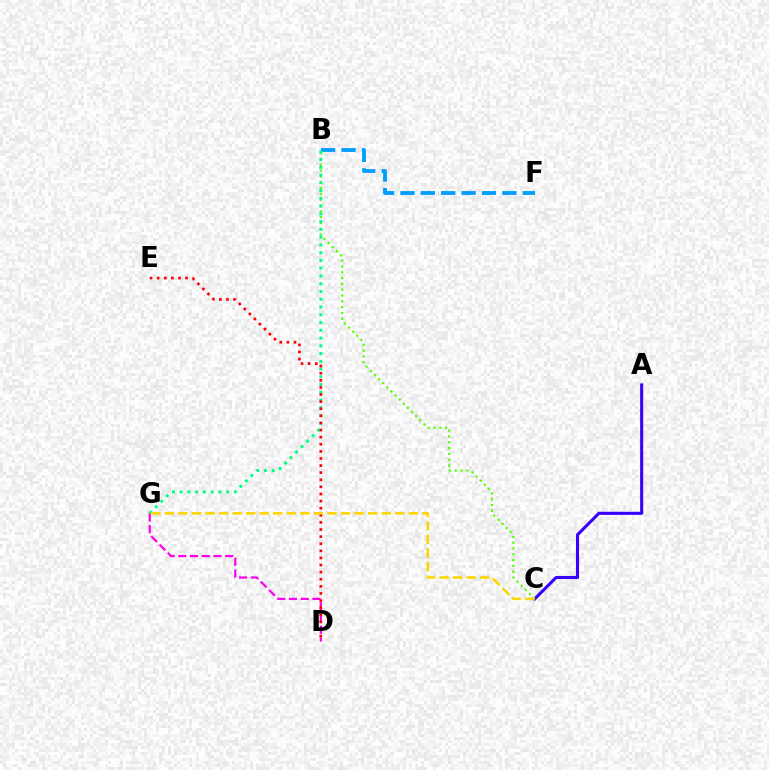{('A', 'C'): [{'color': '#3700ff', 'line_style': 'solid', 'thickness': 2.22}], ('B', 'C'): [{'color': '#4fff00', 'line_style': 'dotted', 'thickness': 1.58}], ('D', 'G'): [{'color': '#ff00ed', 'line_style': 'dashed', 'thickness': 1.6}], ('B', 'F'): [{'color': '#009eff', 'line_style': 'dashed', 'thickness': 2.77}], ('B', 'G'): [{'color': '#00ff86', 'line_style': 'dotted', 'thickness': 2.11}], ('D', 'E'): [{'color': '#ff0000', 'line_style': 'dotted', 'thickness': 1.93}], ('C', 'G'): [{'color': '#ffd500', 'line_style': 'dashed', 'thickness': 1.84}]}